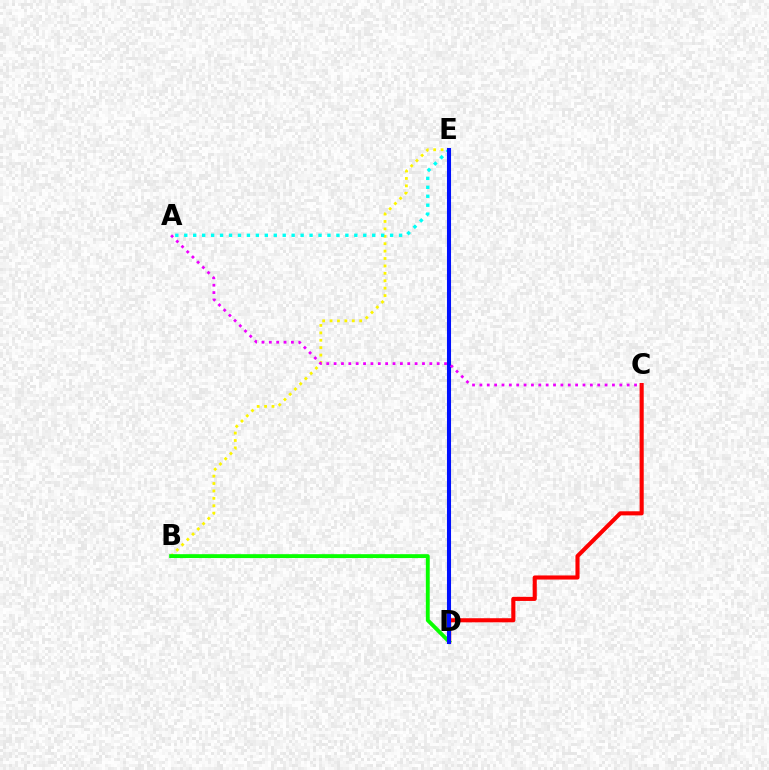{('B', 'E'): [{'color': '#fcf500', 'line_style': 'dotted', 'thickness': 2.01}], ('C', 'D'): [{'color': '#ff0000', 'line_style': 'solid', 'thickness': 2.95}], ('A', 'E'): [{'color': '#00fff6', 'line_style': 'dotted', 'thickness': 2.43}], ('B', 'D'): [{'color': '#08ff00', 'line_style': 'solid', 'thickness': 2.78}], ('D', 'E'): [{'color': '#0010ff', 'line_style': 'solid', 'thickness': 2.93}], ('A', 'C'): [{'color': '#ee00ff', 'line_style': 'dotted', 'thickness': 2.0}]}